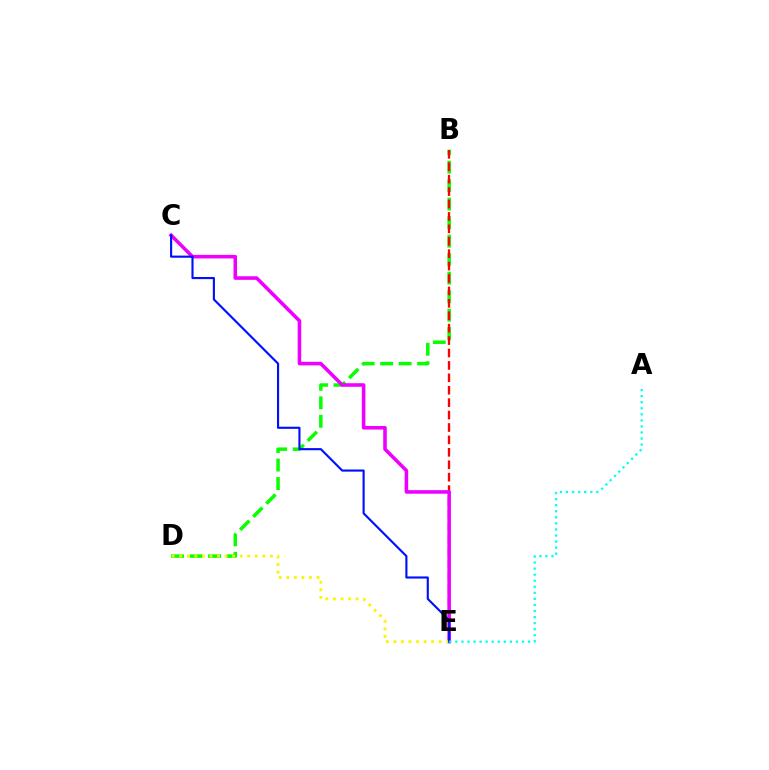{('B', 'D'): [{'color': '#08ff00', 'line_style': 'dashed', 'thickness': 2.51}], ('B', 'E'): [{'color': '#ff0000', 'line_style': 'dashed', 'thickness': 1.69}], ('C', 'E'): [{'color': '#ee00ff', 'line_style': 'solid', 'thickness': 2.57}, {'color': '#0010ff', 'line_style': 'solid', 'thickness': 1.54}], ('D', 'E'): [{'color': '#fcf500', 'line_style': 'dotted', 'thickness': 2.05}], ('A', 'E'): [{'color': '#00fff6', 'line_style': 'dotted', 'thickness': 1.65}]}